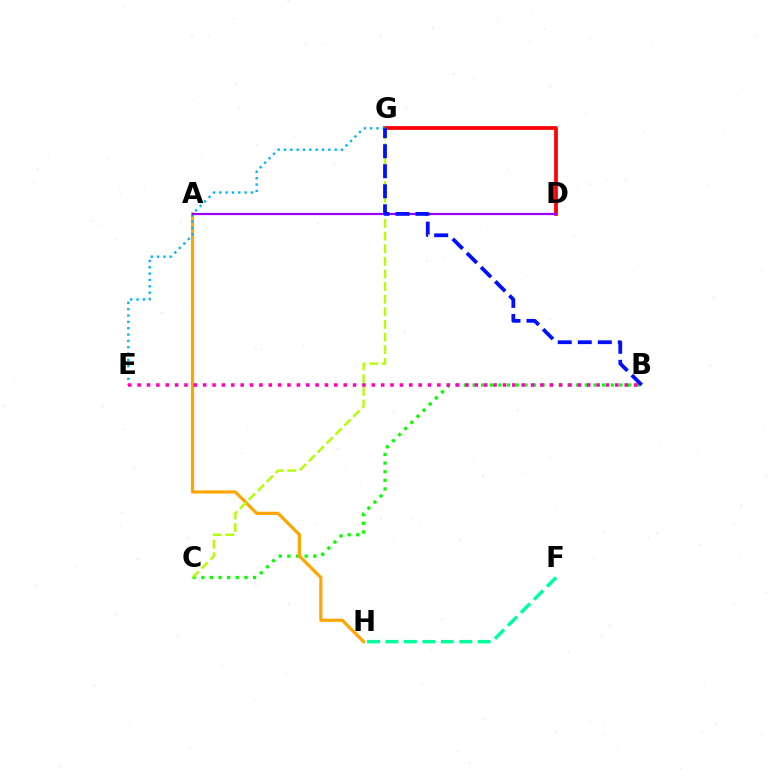{('B', 'C'): [{'color': '#08ff00', 'line_style': 'dotted', 'thickness': 2.35}], ('A', 'H'): [{'color': '#ffa500', 'line_style': 'solid', 'thickness': 2.29}], ('D', 'G'): [{'color': '#ff0000', 'line_style': 'solid', 'thickness': 2.69}], ('E', 'G'): [{'color': '#00b5ff', 'line_style': 'dotted', 'thickness': 1.72}], ('C', 'G'): [{'color': '#b3ff00', 'line_style': 'dashed', 'thickness': 1.71}], ('B', 'E'): [{'color': '#ff00bd', 'line_style': 'dotted', 'thickness': 2.54}], ('A', 'D'): [{'color': '#9b00ff', 'line_style': 'solid', 'thickness': 1.59}], ('F', 'H'): [{'color': '#00ff9d', 'line_style': 'dashed', 'thickness': 2.5}], ('B', 'G'): [{'color': '#0010ff', 'line_style': 'dashed', 'thickness': 2.72}]}